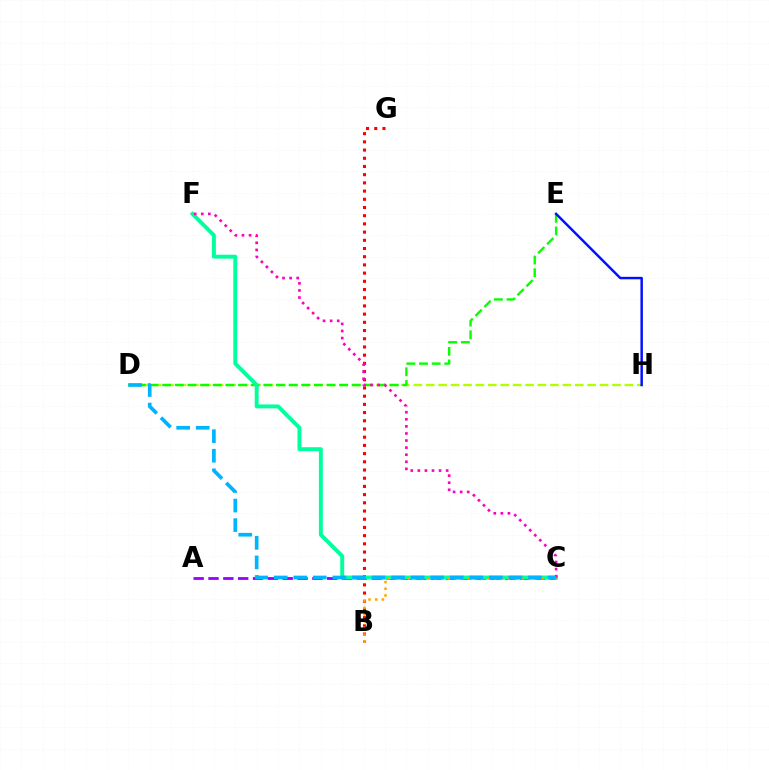{('D', 'H'): [{'color': '#b3ff00', 'line_style': 'dashed', 'thickness': 1.69}], ('D', 'E'): [{'color': '#08ff00', 'line_style': 'dashed', 'thickness': 1.72}], ('A', 'C'): [{'color': '#9b00ff', 'line_style': 'dashed', 'thickness': 2.02}], ('B', 'G'): [{'color': '#ff0000', 'line_style': 'dotted', 'thickness': 2.23}], ('E', 'H'): [{'color': '#0010ff', 'line_style': 'solid', 'thickness': 1.77}], ('C', 'F'): [{'color': '#00ff9d', 'line_style': 'solid', 'thickness': 2.83}, {'color': '#ff00bd', 'line_style': 'dotted', 'thickness': 1.92}], ('B', 'C'): [{'color': '#ffa500', 'line_style': 'dotted', 'thickness': 1.82}], ('C', 'D'): [{'color': '#00b5ff', 'line_style': 'dashed', 'thickness': 2.66}]}